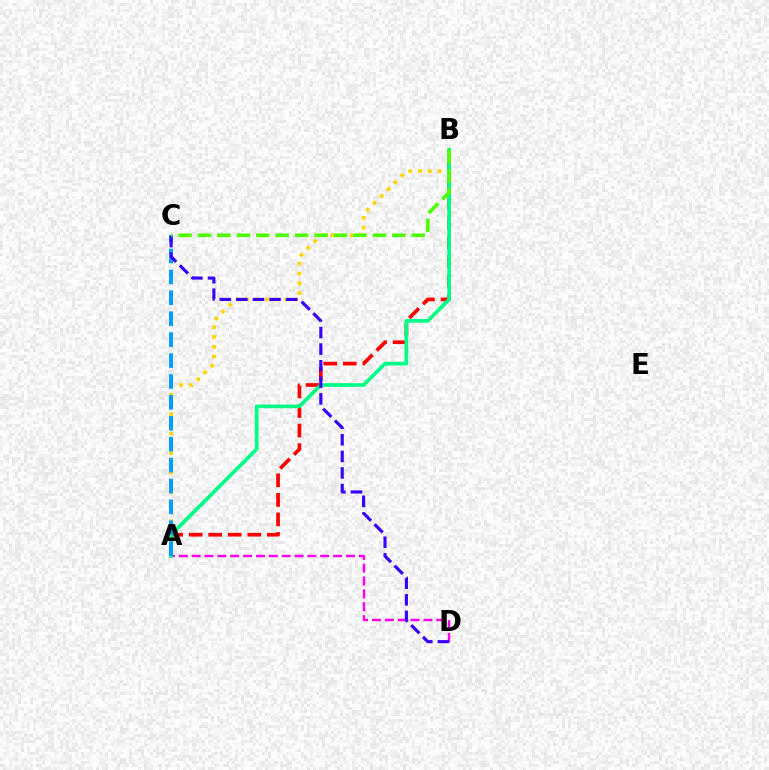{('A', 'B'): [{'color': '#ff0000', 'line_style': 'dashed', 'thickness': 2.66}, {'color': '#ffd500', 'line_style': 'dotted', 'thickness': 2.65}, {'color': '#00ff86', 'line_style': 'solid', 'thickness': 2.66}], ('A', 'D'): [{'color': '#ff00ed', 'line_style': 'dashed', 'thickness': 1.75}], ('A', 'C'): [{'color': '#009eff', 'line_style': 'dashed', 'thickness': 2.84}], ('C', 'D'): [{'color': '#3700ff', 'line_style': 'dashed', 'thickness': 2.25}], ('B', 'C'): [{'color': '#4fff00', 'line_style': 'dashed', 'thickness': 2.64}]}